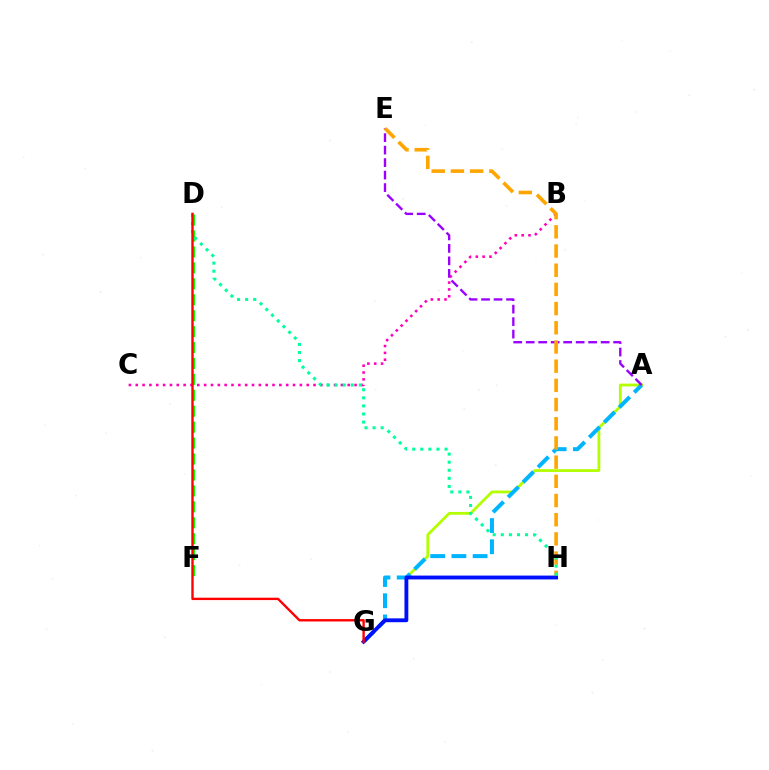{('A', 'G'): [{'color': '#b3ff00', 'line_style': 'solid', 'thickness': 2.0}, {'color': '#00b5ff', 'line_style': 'dashed', 'thickness': 2.88}], ('B', 'C'): [{'color': '#ff00bd', 'line_style': 'dotted', 'thickness': 1.86}], ('D', 'F'): [{'color': '#08ff00', 'line_style': 'dashed', 'thickness': 2.16}], ('A', 'E'): [{'color': '#9b00ff', 'line_style': 'dashed', 'thickness': 1.7}], ('E', 'H'): [{'color': '#ffa500', 'line_style': 'dashed', 'thickness': 2.61}], ('G', 'H'): [{'color': '#0010ff', 'line_style': 'solid', 'thickness': 2.77}], ('D', 'H'): [{'color': '#00ff9d', 'line_style': 'dotted', 'thickness': 2.2}], ('D', 'G'): [{'color': '#ff0000', 'line_style': 'solid', 'thickness': 1.72}]}